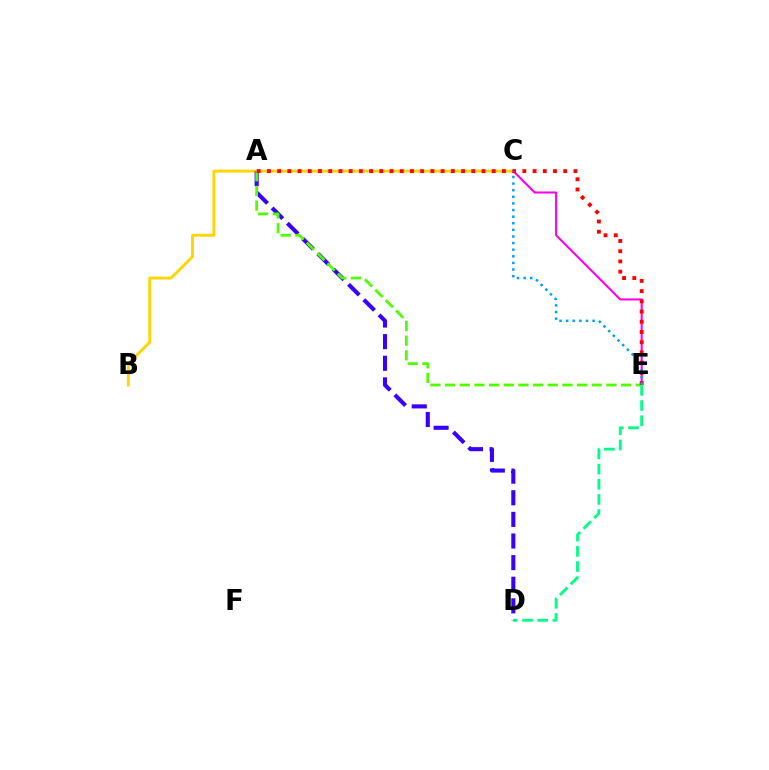{('C', 'E'): [{'color': '#ff00ed', 'line_style': 'solid', 'thickness': 1.51}, {'color': '#009eff', 'line_style': 'dotted', 'thickness': 1.8}], ('B', 'C'): [{'color': '#ffd500', 'line_style': 'solid', 'thickness': 2.08}], ('D', 'E'): [{'color': '#00ff86', 'line_style': 'dashed', 'thickness': 2.06}], ('A', 'D'): [{'color': '#3700ff', 'line_style': 'dashed', 'thickness': 2.94}], ('A', 'E'): [{'color': '#4fff00', 'line_style': 'dashed', 'thickness': 1.99}, {'color': '#ff0000', 'line_style': 'dotted', 'thickness': 2.78}]}